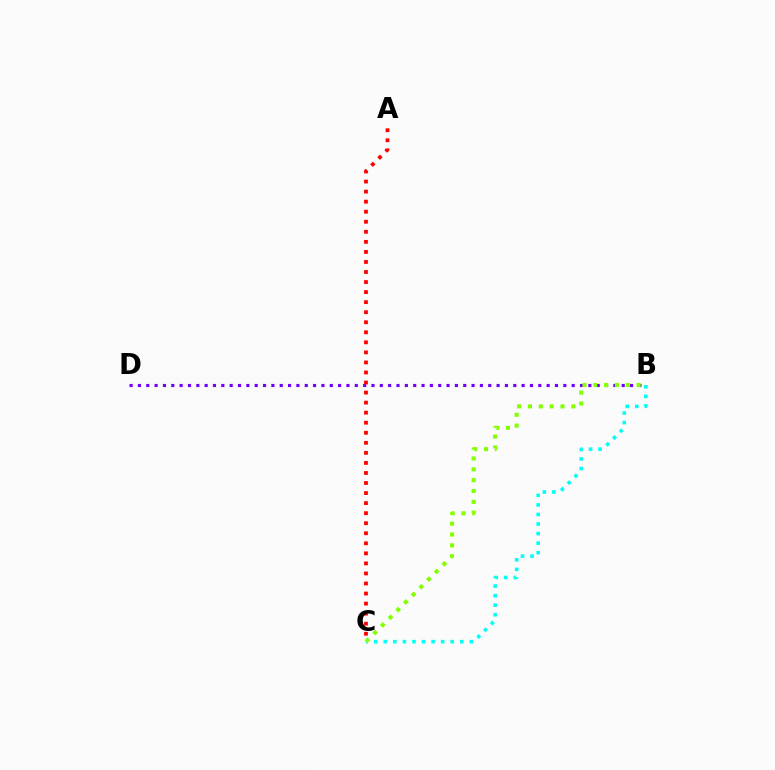{('B', 'D'): [{'color': '#7200ff', 'line_style': 'dotted', 'thickness': 2.27}], ('B', 'C'): [{'color': '#00fff6', 'line_style': 'dotted', 'thickness': 2.6}, {'color': '#84ff00', 'line_style': 'dotted', 'thickness': 2.95}], ('A', 'C'): [{'color': '#ff0000', 'line_style': 'dotted', 'thickness': 2.73}]}